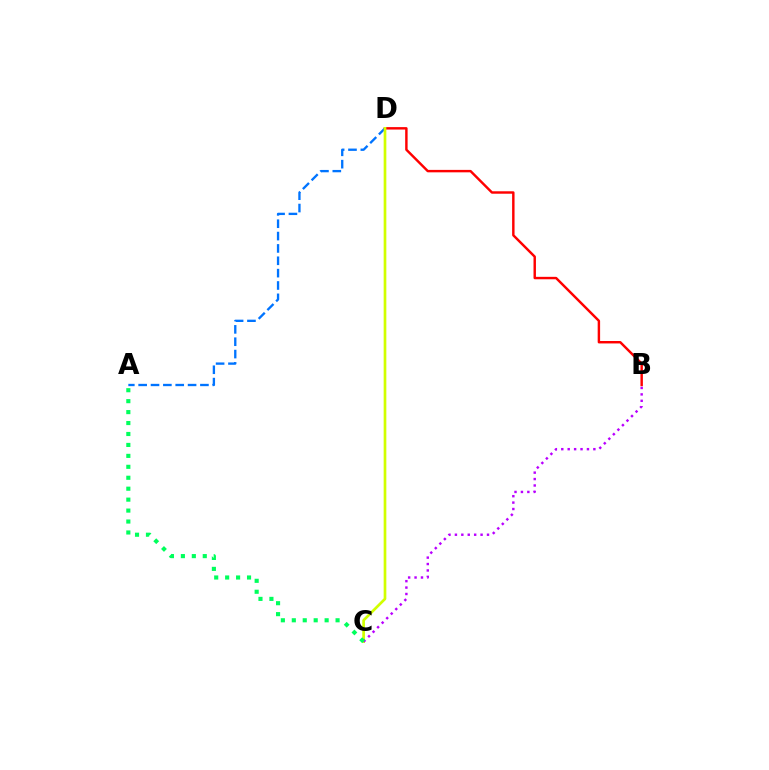{('A', 'D'): [{'color': '#0074ff', 'line_style': 'dashed', 'thickness': 1.68}], ('B', 'D'): [{'color': '#ff0000', 'line_style': 'solid', 'thickness': 1.75}], ('C', 'D'): [{'color': '#d1ff00', 'line_style': 'solid', 'thickness': 1.94}], ('B', 'C'): [{'color': '#b900ff', 'line_style': 'dotted', 'thickness': 1.74}], ('A', 'C'): [{'color': '#00ff5c', 'line_style': 'dotted', 'thickness': 2.97}]}